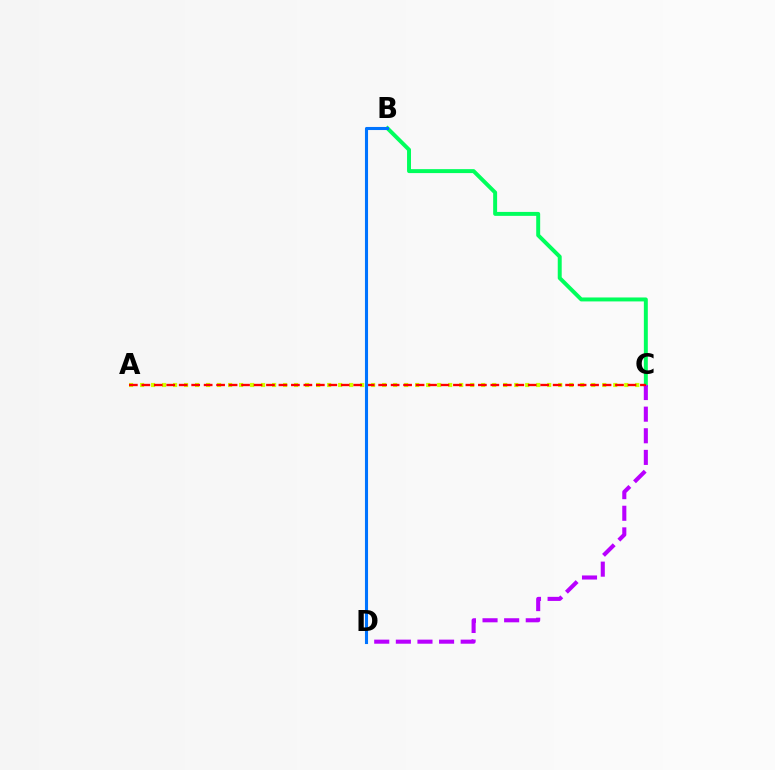{('B', 'C'): [{'color': '#00ff5c', 'line_style': 'solid', 'thickness': 2.85}], ('A', 'C'): [{'color': '#d1ff00', 'line_style': 'dotted', 'thickness': 2.99}, {'color': '#ff0000', 'line_style': 'dashed', 'thickness': 1.69}], ('C', 'D'): [{'color': '#b900ff', 'line_style': 'dashed', 'thickness': 2.94}], ('B', 'D'): [{'color': '#0074ff', 'line_style': 'solid', 'thickness': 2.22}]}